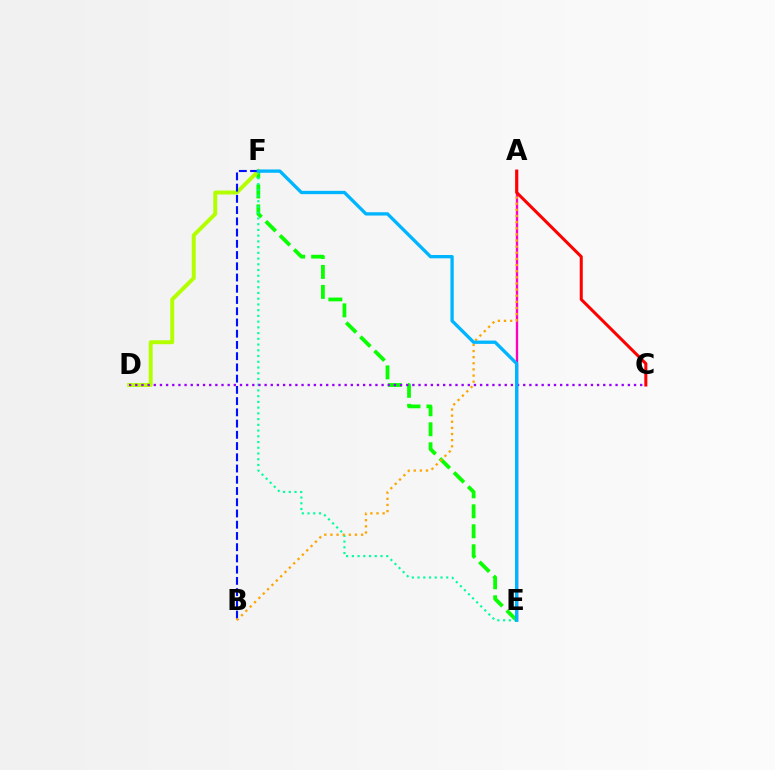{('E', 'F'): [{'color': '#08ff00', 'line_style': 'dashed', 'thickness': 2.72}, {'color': '#00ff9d', 'line_style': 'dotted', 'thickness': 1.56}, {'color': '#00b5ff', 'line_style': 'solid', 'thickness': 2.38}], ('A', 'E'): [{'color': '#ff00bd', 'line_style': 'solid', 'thickness': 1.69}], ('D', 'F'): [{'color': '#b3ff00', 'line_style': 'solid', 'thickness': 2.84}], ('B', 'F'): [{'color': '#0010ff', 'line_style': 'dashed', 'thickness': 1.53}], ('C', 'D'): [{'color': '#9b00ff', 'line_style': 'dotted', 'thickness': 1.67}], ('A', 'B'): [{'color': '#ffa500', 'line_style': 'dotted', 'thickness': 1.67}], ('A', 'C'): [{'color': '#ff0000', 'line_style': 'solid', 'thickness': 2.18}]}